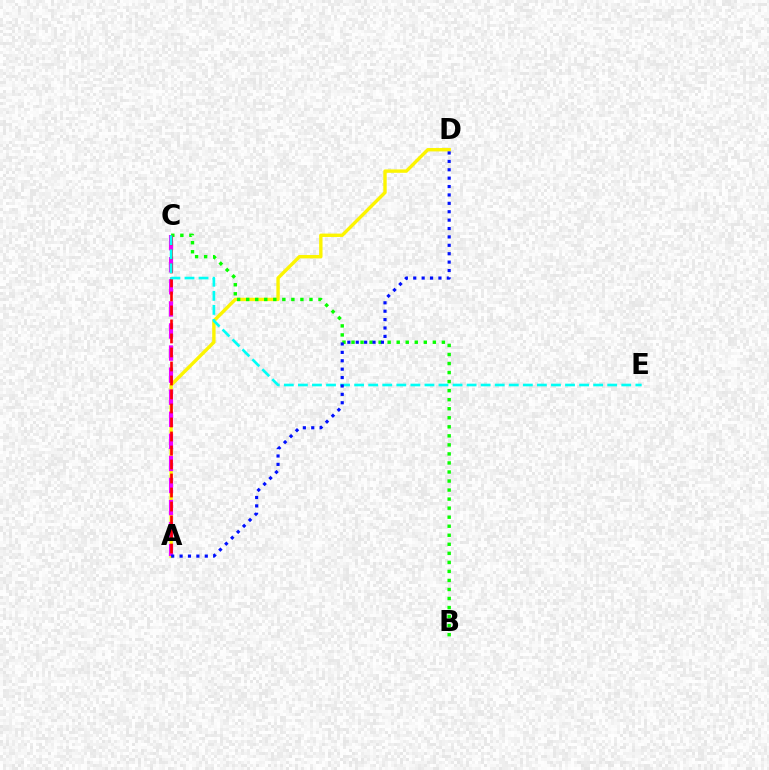{('A', 'D'): [{'color': '#fcf500', 'line_style': 'solid', 'thickness': 2.43}, {'color': '#0010ff', 'line_style': 'dotted', 'thickness': 2.28}], ('A', 'C'): [{'color': '#ee00ff', 'line_style': 'dashed', 'thickness': 3.0}, {'color': '#ff0000', 'line_style': 'dashed', 'thickness': 1.9}], ('B', 'C'): [{'color': '#08ff00', 'line_style': 'dotted', 'thickness': 2.46}], ('C', 'E'): [{'color': '#00fff6', 'line_style': 'dashed', 'thickness': 1.91}]}